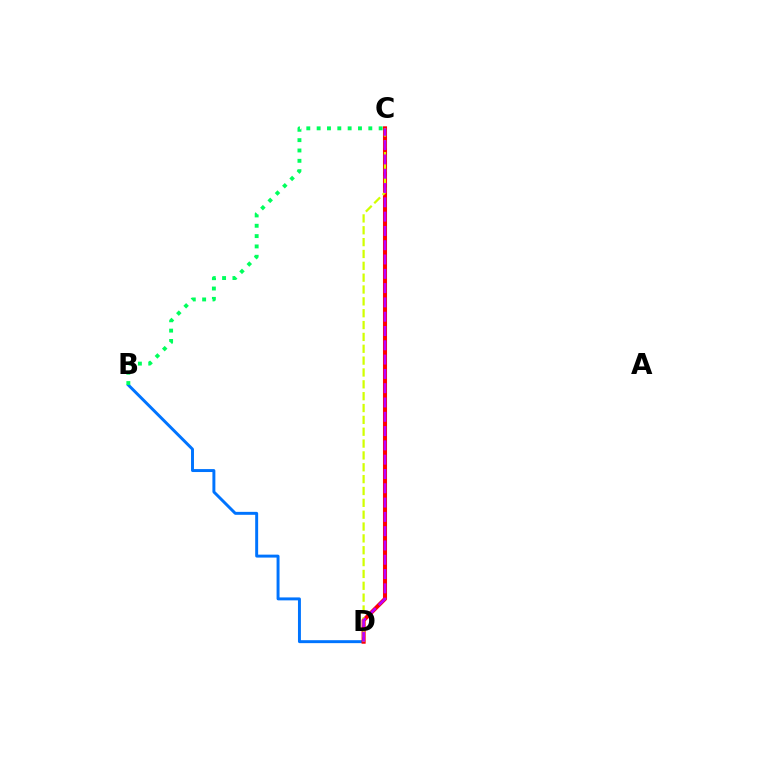{('B', 'D'): [{'color': '#0074ff', 'line_style': 'solid', 'thickness': 2.12}], ('C', 'D'): [{'color': '#ff0000', 'line_style': 'solid', 'thickness': 2.92}, {'color': '#d1ff00', 'line_style': 'dashed', 'thickness': 1.61}, {'color': '#b900ff', 'line_style': 'dashed', 'thickness': 1.94}], ('B', 'C'): [{'color': '#00ff5c', 'line_style': 'dotted', 'thickness': 2.81}]}